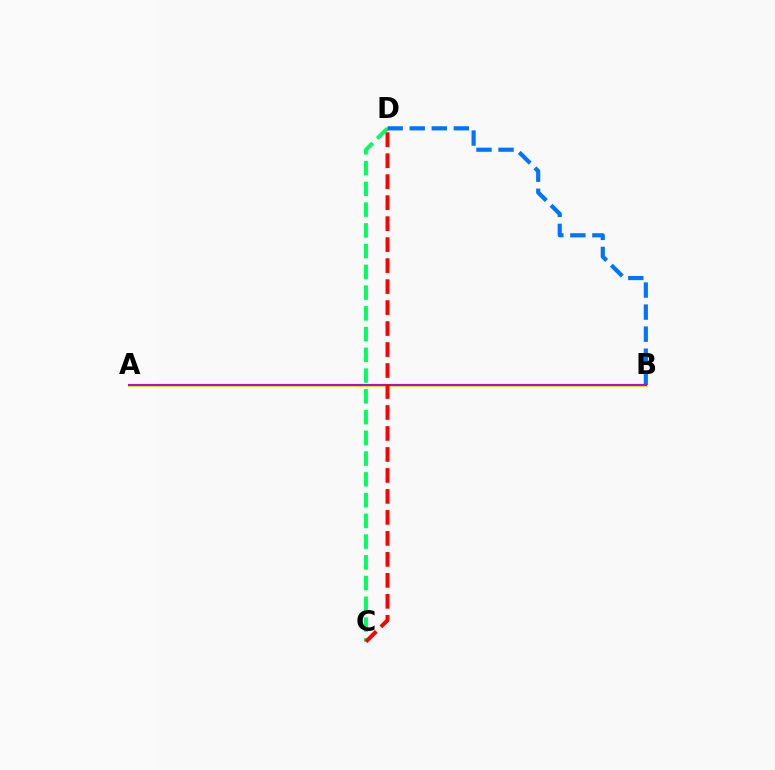{('C', 'D'): [{'color': '#00ff5c', 'line_style': 'dashed', 'thickness': 2.82}, {'color': '#ff0000', 'line_style': 'dashed', 'thickness': 2.85}], ('A', 'B'): [{'color': '#d1ff00', 'line_style': 'solid', 'thickness': 2.16}, {'color': '#b900ff', 'line_style': 'solid', 'thickness': 1.53}], ('B', 'D'): [{'color': '#0074ff', 'line_style': 'dashed', 'thickness': 2.99}]}